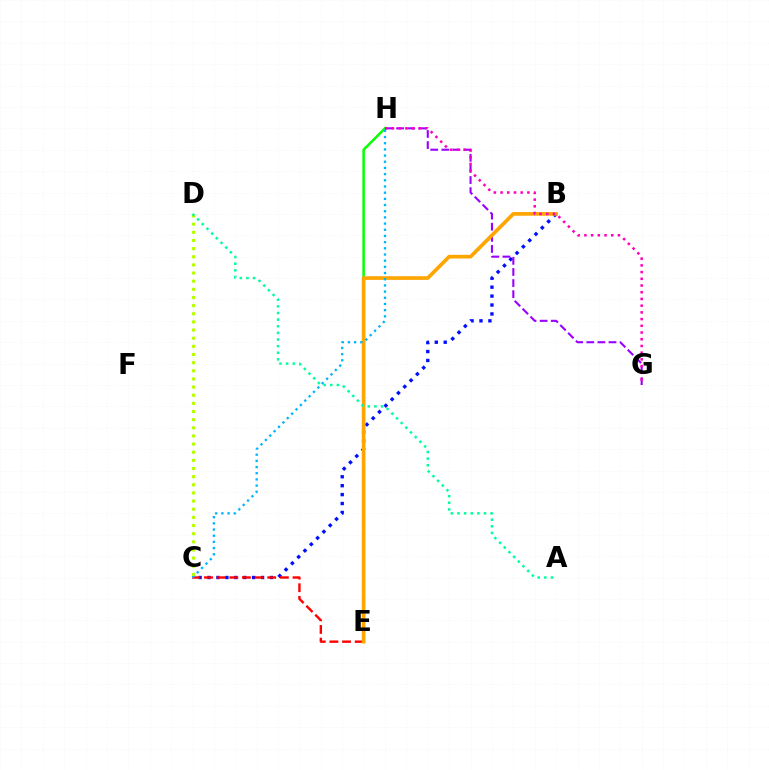{('B', 'C'): [{'color': '#0010ff', 'line_style': 'dotted', 'thickness': 2.42}], ('C', 'E'): [{'color': '#ff0000', 'line_style': 'dashed', 'thickness': 1.72}], ('E', 'H'): [{'color': '#08ff00', 'line_style': 'solid', 'thickness': 1.8}], ('G', 'H'): [{'color': '#9b00ff', 'line_style': 'dashed', 'thickness': 1.51}, {'color': '#ff00bd', 'line_style': 'dotted', 'thickness': 1.82}], ('B', 'E'): [{'color': '#ffa500', 'line_style': 'solid', 'thickness': 2.64}], ('C', 'H'): [{'color': '#00b5ff', 'line_style': 'dotted', 'thickness': 1.68}], ('C', 'D'): [{'color': '#b3ff00', 'line_style': 'dotted', 'thickness': 2.21}], ('A', 'D'): [{'color': '#00ff9d', 'line_style': 'dotted', 'thickness': 1.8}]}